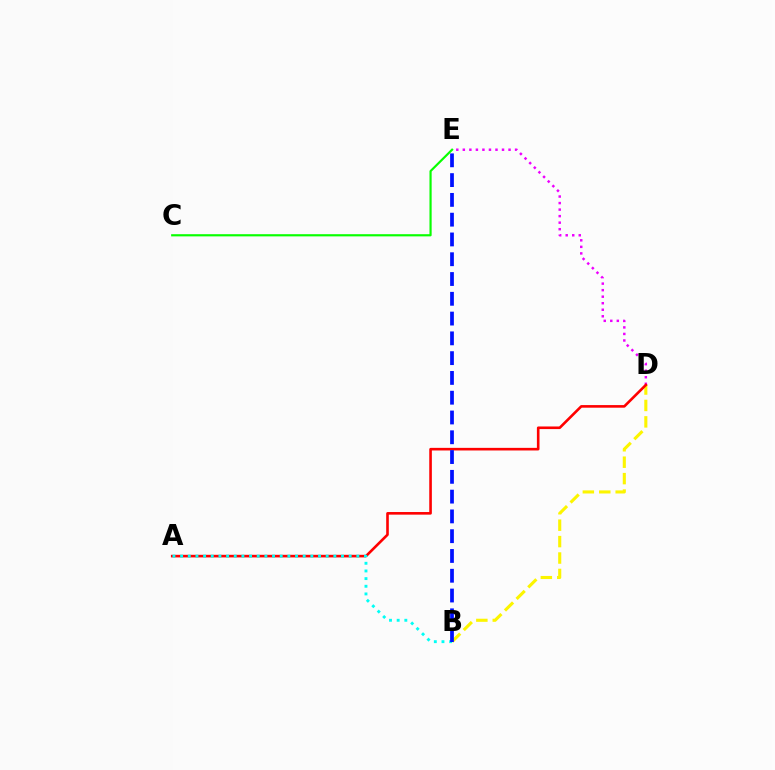{('B', 'D'): [{'color': '#fcf500', 'line_style': 'dashed', 'thickness': 2.23}], ('D', 'E'): [{'color': '#ee00ff', 'line_style': 'dotted', 'thickness': 1.77}], ('A', 'D'): [{'color': '#ff0000', 'line_style': 'solid', 'thickness': 1.88}], ('A', 'B'): [{'color': '#00fff6', 'line_style': 'dotted', 'thickness': 2.08}], ('B', 'E'): [{'color': '#0010ff', 'line_style': 'dashed', 'thickness': 2.69}], ('C', 'E'): [{'color': '#08ff00', 'line_style': 'solid', 'thickness': 1.57}]}